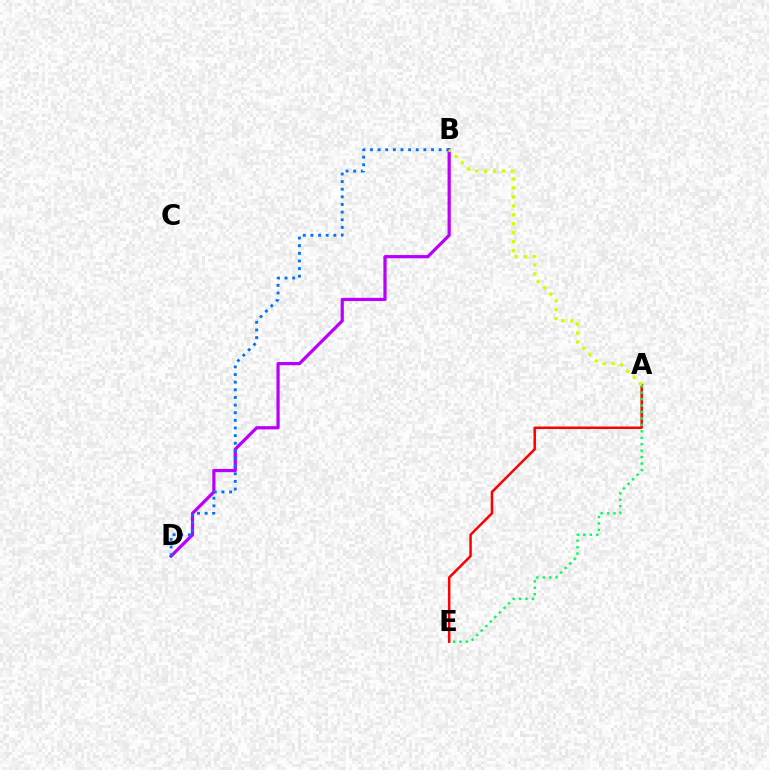{('B', 'D'): [{'color': '#b900ff', 'line_style': 'solid', 'thickness': 2.32}, {'color': '#0074ff', 'line_style': 'dotted', 'thickness': 2.07}], ('A', 'E'): [{'color': '#ff0000', 'line_style': 'solid', 'thickness': 1.8}, {'color': '#00ff5c', 'line_style': 'dotted', 'thickness': 1.75}], ('A', 'B'): [{'color': '#d1ff00', 'line_style': 'dotted', 'thickness': 2.43}]}